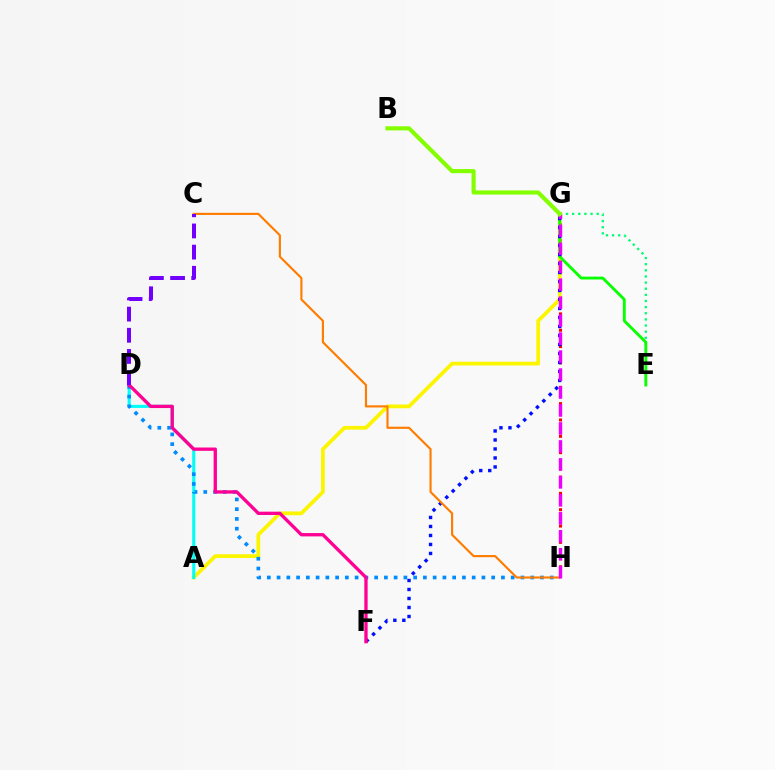{('G', 'H'): [{'color': '#ff0000', 'line_style': 'dotted', 'thickness': 2.22}, {'color': '#ee00ff', 'line_style': 'dashed', 'thickness': 2.44}], ('A', 'G'): [{'color': '#fcf500', 'line_style': 'solid', 'thickness': 2.7}], ('A', 'D'): [{'color': '#00fff6', 'line_style': 'solid', 'thickness': 2.23}], ('E', 'G'): [{'color': '#00ff74', 'line_style': 'dotted', 'thickness': 1.67}, {'color': '#08ff00', 'line_style': 'solid', 'thickness': 2.06}], ('D', 'H'): [{'color': '#008cff', 'line_style': 'dotted', 'thickness': 2.65}], ('F', 'G'): [{'color': '#0010ff', 'line_style': 'dotted', 'thickness': 2.44}], ('C', 'H'): [{'color': '#ff7c00', 'line_style': 'solid', 'thickness': 1.54}], ('D', 'F'): [{'color': '#ff0094', 'line_style': 'solid', 'thickness': 2.39}], ('C', 'D'): [{'color': '#7200ff', 'line_style': 'dashed', 'thickness': 2.88}], ('B', 'G'): [{'color': '#84ff00', 'line_style': 'solid', 'thickness': 2.98}]}